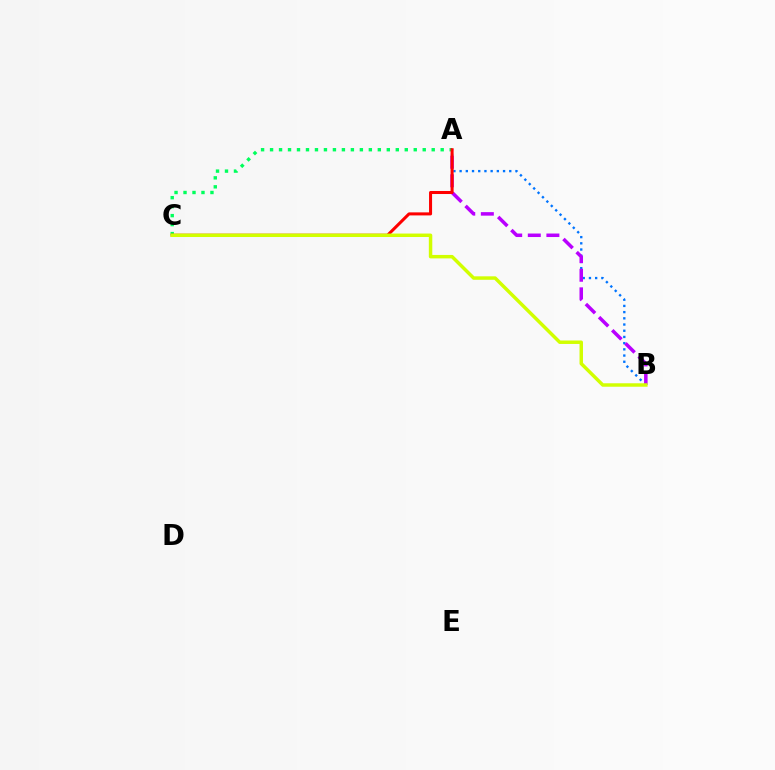{('A', 'B'): [{'color': '#0074ff', 'line_style': 'dotted', 'thickness': 1.69}, {'color': '#b900ff', 'line_style': 'dashed', 'thickness': 2.53}], ('A', 'C'): [{'color': '#00ff5c', 'line_style': 'dotted', 'thickness': 2.44}, {'color': '#ff0000', 'line_style': 'solid', 'thickness': 2.19}], ('B', 'C'): [{'color': '#d1ff00', 'line_style': 'solid', 'thickness': 2.49}]}